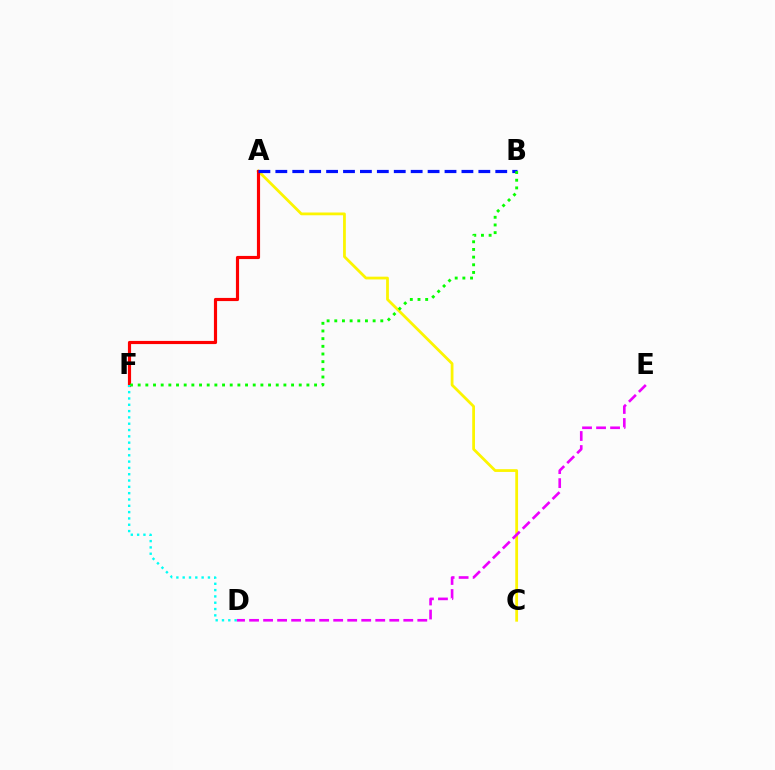{('A', 'C'): [{'color': '#fcf500', 'line_style': 'solid', 'thickness': 2.0}], ('A', 'F'): [{'color': '#ff0000', 'line_style': 'solid', 'thickness': 2.27}], ('A', 'B'): [{'color': '#0010ff', 'line_style': 'dashed', 'thickness': 2.3}], ('B', 'F'): [{'color': '#08ff00', 'line_style': 'dotted', 'thickness': 2.08}], ('D', 'E'): [{'color': '#ee00ff', 'line_style': 'dashed', 'thickness': 1.9}], ('D', 'F'): [{'color': '#00fff6', 'line_style': 'dotted', 'thickness': 1.72}]}